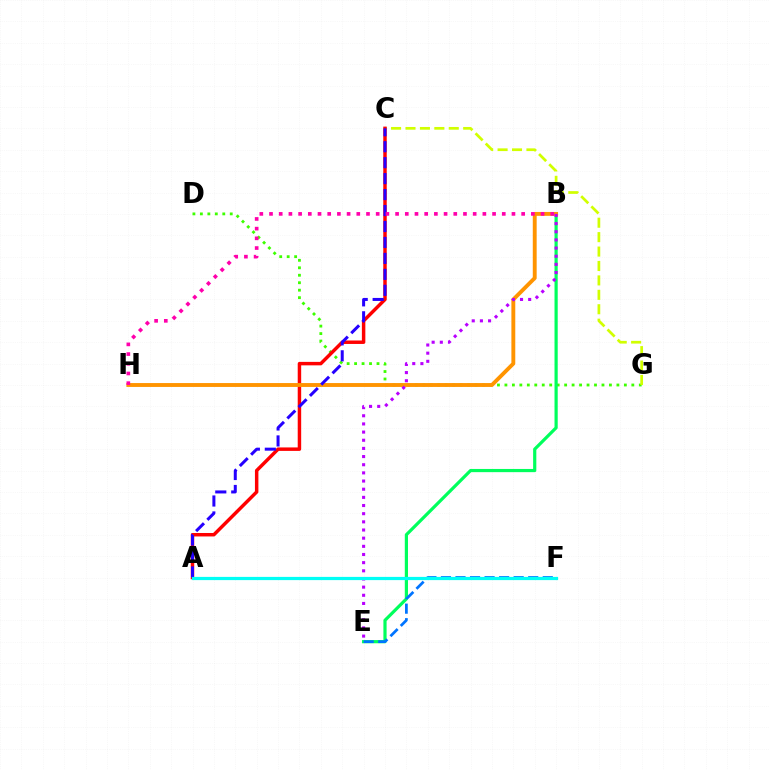{('D', 'G'): [{'color': '#3dff00', 'line_style': 'dotted', 'thickness': 2.03}], ('C', 'G'): [{'color': '#d1ff00', 'line_style': 'dashed', 'thickness': 1.96}], ('A', 'C'): [{'color': '#ff0000', 'line_style': 'solid', 'thickness': 2.49}, {'color': '#2500ff', 'line_style': 'dashed', 'thickness': 2.17}], ('B', 'E'): [{'color': '#00ff5c', 'line_style': 'solid', 'thickness': 2.3}, {'color': '#b900ff', 'line_style': 'dotted', 'thickness': 2.22}], ('B', 'H'): [{'color': '#ff9400', 'line_style': 'solid', 'thickness': 2.8}, {'color': '#ff00ac', 'line_style': 'dotted', 'thickness': 2.63}], ('E', 'F'): [{'color': '#0074ff', 'line_style': 'dashed', 'thickness': 1.98}], ('A', 'F'): [{'color': '#00fff6', 'line_style': 'solid', 'thickness': 2.32}]}